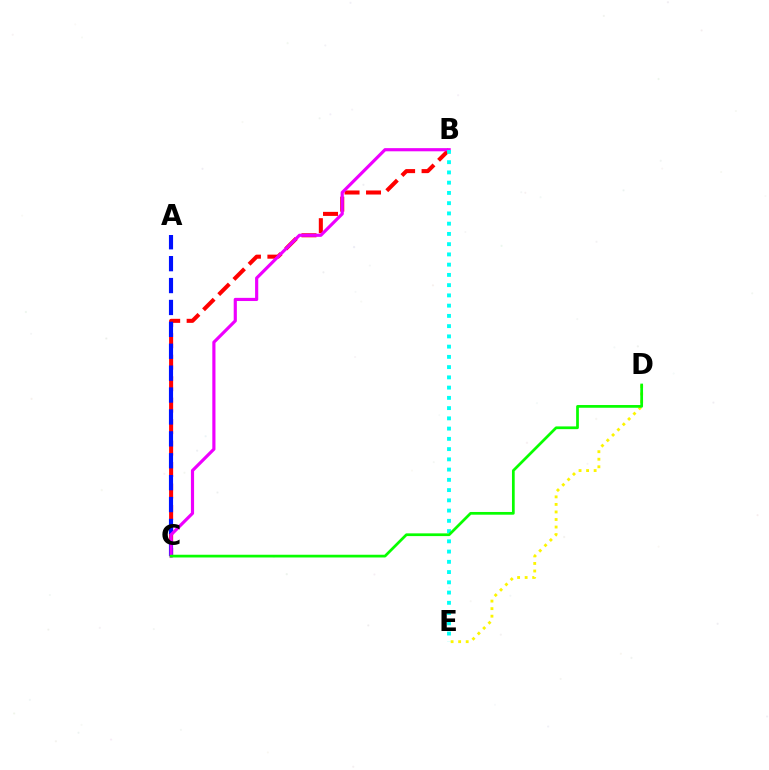{('B', 'C'): [{'color': '#ff0000', 'line_style': 'dashed', 'thickness': 2.92}, {'color': '#ee00ff', 'line_style': 'solid', 'thickness': 2.28}], ('A', 'C'): [{'color': '#0010ff', 'line_style': 'dashed', 'thickness': 2.98}], ('D', 'E'): [{'color': '#fcf500', 'line_style': 'dotted', 'thickness': 2.05}], ('B', 'E'): [{'color': '#00fff6', 'line_style': 'dotted', 'thickness': 2.78}], ('C', 'D'): [{'color': '#08ff00', 'line_style': 'solid', 'thickness': 1.97}]}